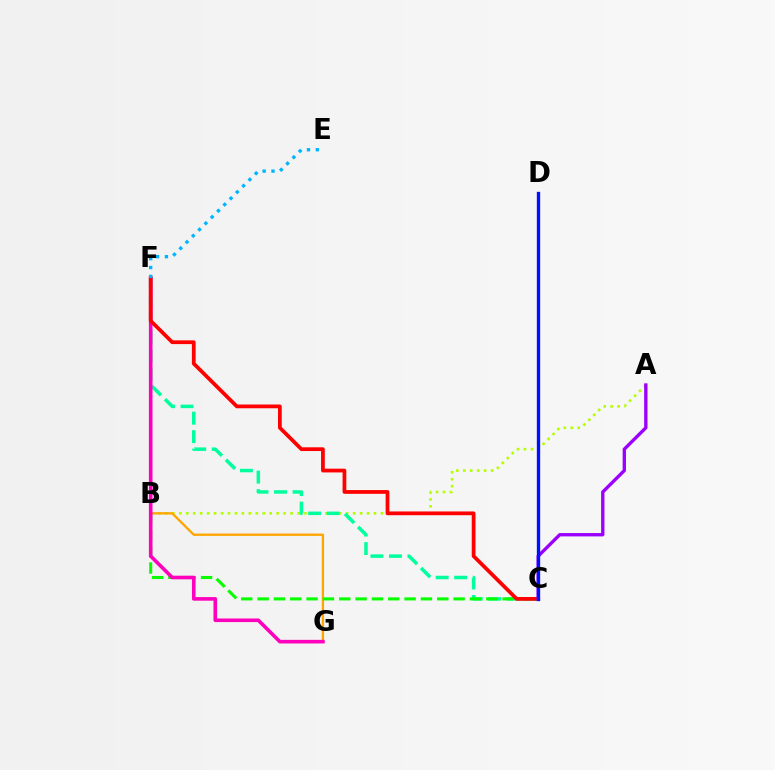{('A', 'B'): [{'color': '#b3ff00', 'line_style': 'dotted', 'thickness': 1.89}], ('C', 'F'): [{'color': '#00ff9d', 'line_style': 'dashed', 'thickness': 2.51}, {'color': '#ff0000', 'line_style': 'solid', 'thickness': 2.7}], ('B', 'G'): [{'color': '#ffa500', 'line_style': 'solid', 'thickness': 1.67}], ('B', 'C'): [{'color': '#08ff00', 'line_style': 'dashed', 'thickness': 2.22}], ('F', 'G'): [{'color': '#ff00bd', 'line_style': 'solid', 'thickness': 2.6}], ('A', 'C'): [{'color': '#9b00ff', 'line_style': 'solid', 'thickness': 2.4}], ('E', 'F'): [{'color': '#00b5ff', 'line_style': 'dotted', 'thickness': 2.41}], ('C', 'D'): [{'color': '#0010ff', 'line_style': 'solid', 'thickness': 2.4}]}